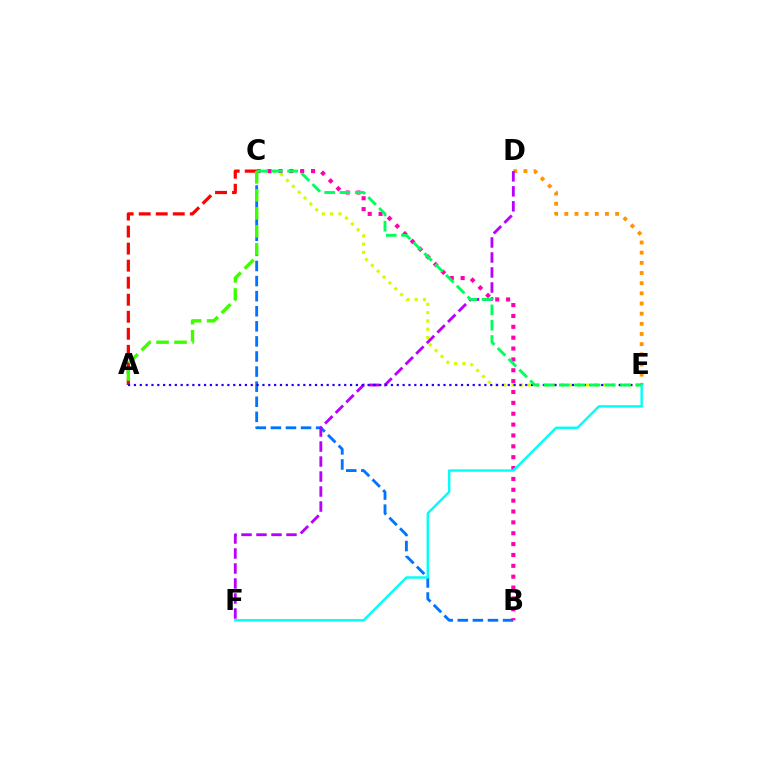{('B', 'C'): [{'color': '#0074ff', 'line_style': 'dashed', 'thickness': 2.05}, {'color': '#ff00ac', 'line_style': 'dotted', 'thickness': 2.95}], ('C', 'E'): [{'color': '#d1ff00', 'line_style': 'dotted', 'thickness': 2.25}, {'color': '#00ff5c', 'line_style': 'dashed', 'thickness': 2.08}], ('D', 'E'): [{'color': '#ff9400', 'line_style': 'dotted', 'thickness': 2.76}], ('A', 'C'): [{'color': '#ff0000', 'line_style': 'dashed', 'thickness': 2.31}, {'color': '#3dff00', 'line_style': 'dashed', 'thickness': 2.44}], ('D', 'F'): [{'color': '#b900ff', 'line_style': 'dashed', 'thickness': 2.04}], ('A', 'E'): [{'color': '#2500ff', 'line_style': 'dotted', 'thickness': 1.59}], ('E', 'F'): [{'color': '#00fff6', 'line_style': 'solid', 'thickness': 1.74}]}